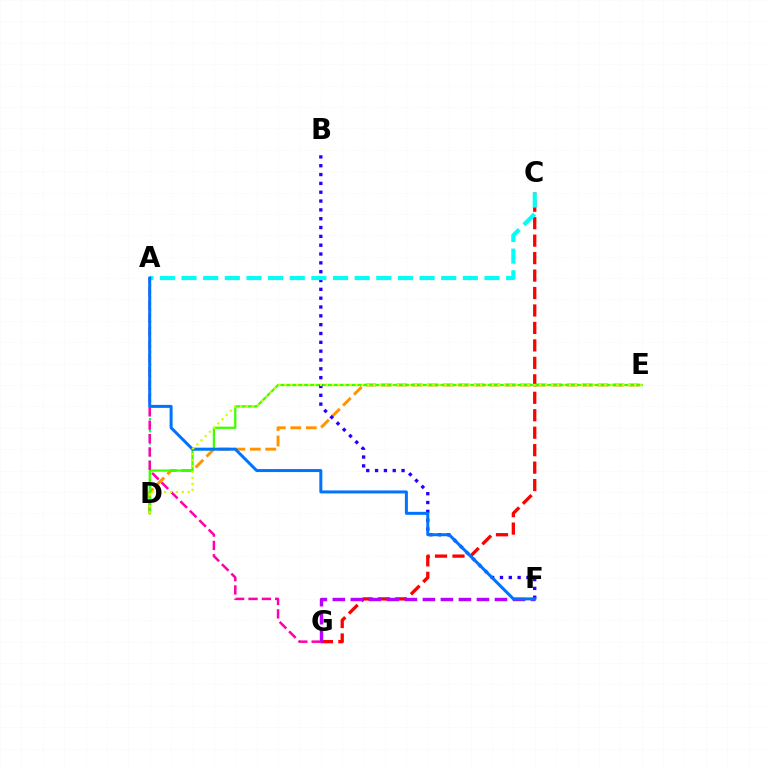{('C', 'G'): [{'color': '#ff0000', 'line_style': 'dashed', 'thickness': 2.37}], ('D', 'E'): [{'color': '#ff9400', 'line_style': 'dashed', 'thickness': 2.1}, {'color': '#3dff00', 'line_style': 'solid', 'thickness': 1.62}, {'color': '#d1ff00', 'line_style': 'dotted', 'thickness': 1.61}], ('A', 'D'): [{'color': '#00ff5c', 'line_style': 'dotted', 'thickness': 1.65}], ('A', 'G'): [{'color': '#ff00ac', 'line_style': 'dashed', 'thickness': 1.81}], ('B', 'F'): [{'color': '#2500ff', 'line_style': 'dotted', 'thickness': 2.4}], ('F', 'G'): [{'color': '#b900ff', 'line_style': 'dashed', 'thickness': 2.45}], ('A', 'C'): [{'color': '#00fff6', 'line_style': 'dashed', 'thickness': 2.94}], ('A', 'F'): [{'color': '#0074ff', 'line_style': 'solid', 'thickness': 2.16}]}